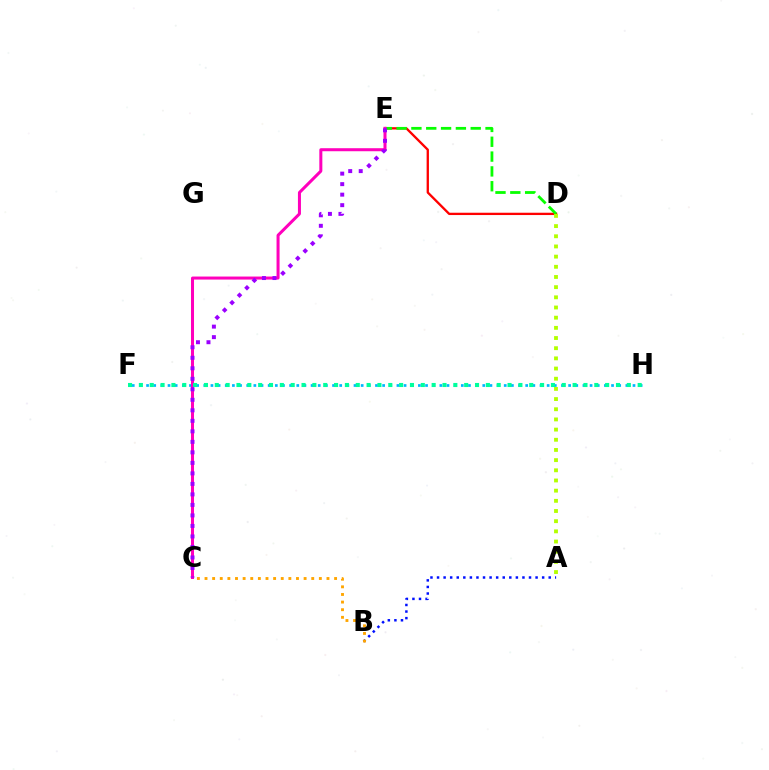{('D', 'E'): [{'color': '#ff0000', 'line_style': 'solid', 'thickness': 1.67}, {'color': '#08ff00', 'line_style': 'dashed', 'thickness': 2.01}], ('F', 'H'): [{'color': '#00b5ff', 'line_style': 'dotted', 'thickness': 1.94}, {'color': '#00ff9d', 'line_style': 'dotted', 'thickness': 2.95}], ('A', 'D'): [{'color': '#b3ff00', 'line_style': 'dotted', 'thickness': 2.76}], ('C', 'E'): [{'color': '#ff00bd', 'line_style': 'solid', 'thickness': 2.18}, {'color': '#9b00ff', 'line_style': 'dotted', 'thickness': 2.86}], ('A', 'B'): [{'color': '#0010ff', 'line_style': 'dotted', 'thickness': 1.78}], ('B', 'C'): [{'color': '#ffa500', 'line_style': 'dotted', 'thickness': 2.07}]}